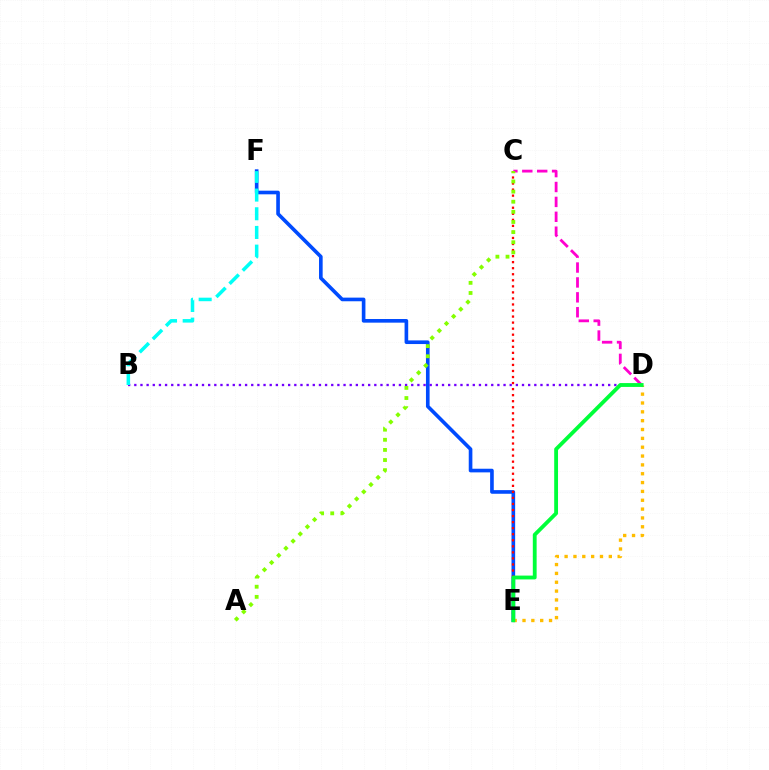{('E', 'F'): [{'color': '#004bff', 'line_style': 'solid', 'thickness': 2.62}], ('B', 'D'): [{'color': '#7200ff', 'line_style': 'dotted', 'thickness': 1.67}], ('B', 'F'): [{'color': '#00fff6', 'line_style': 'dashed', 'thickness': 2.54}], ('D', 'E'): [{'color': '#ffbd00', 'line_style': 'dotted', 'thickness': 2.4}, {'color': '#00ff39', 'line_style': 'solid', 'thickness': 2.75}], ('C', 'E'): [{'color': '#ff0000', 'line_style': 'dotted', 'thickness': 1.64}], ('C', 'D'): [{'color': '#ff00cf', 'line_style': 'dashed', 'thickness': 2.02}], ('A', 'C'): [{'color': '#84ff00', 'line_style': 'dotted', 'thickness': 2.75}]}